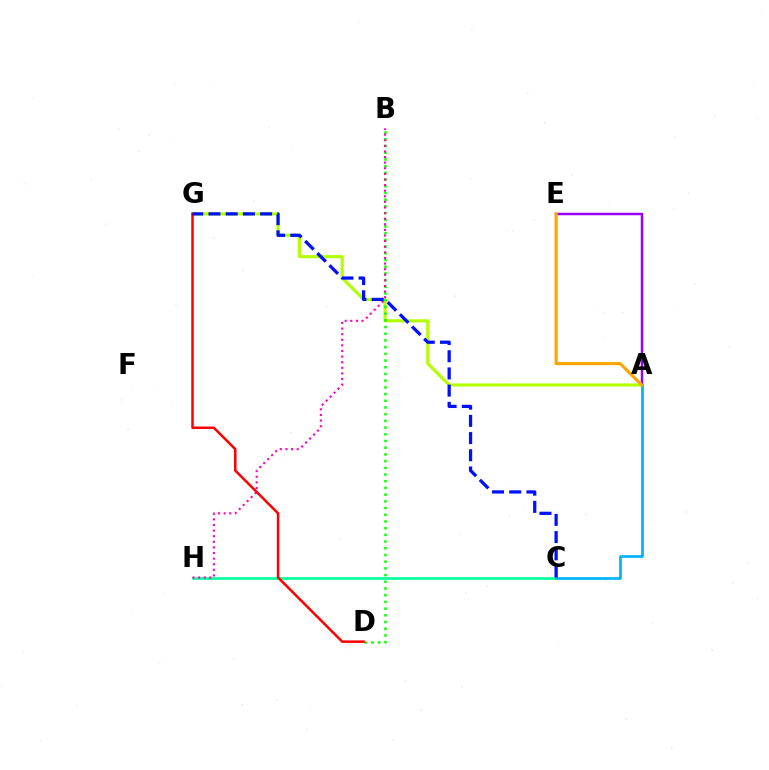{('A', 'G'): [{'color': '#b3ff00', 'line_style': 'solid', 'thickness': 2.25}], ('B', 'D'): [{'color': '#08ff00', 'line_style': 'dotted', 'thickness': 1.82}], ('C', 'H'): [{'color': '#00ff9d', 'line_style': 'solid', 'thickness': 1.88}], ('D', 'G'): [{'color': '#ff0000', 'line_style': 'solid', 'thickness': 1.81}], ('A', 'E'): [{'color': '#9b00ff', 'line_style': 'solid', 'thickness': 1.78}, {'color': '#ffa500', 'line_style': 'solid', 'thickness': 2.23}], ('A', 'C'): [{'color': '#00b5ff', 'line_style': 'solid', 'thickness': 1.97}], ('B', 'H'): [{'color': '#ff00bd', 'line_style': 'dotted', 'thickness': 1.52}], ('C', 'G'): [{'color': '#0010ff', 'line_style': 'dashed', 'thickness': 2.34}]}